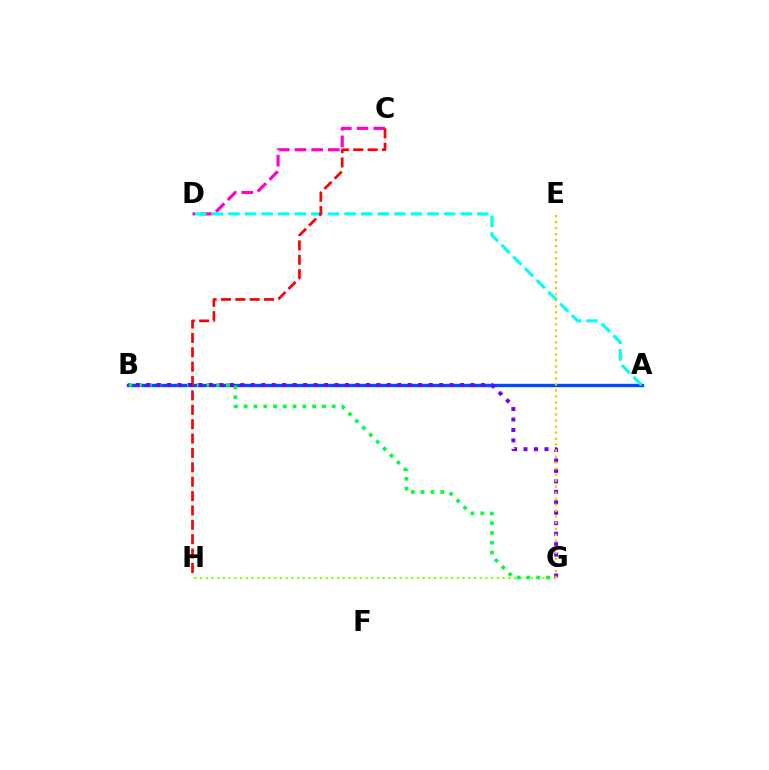{('A', 'B'): [{'color': '#004bff', 'line_style': 'solid', 'thickness': 2.43}], ('C', 'D'): [{'color': '#ff00cf', 'line_style': 'dashed', 'thickness': 2.27}], ('G', 'H'): [{'color': '#84ff00', 'line_style': 'dotted', 'thickness': 1.55}], ('A', 'D'): [{'color': '#00fff6', 'line_style': 'dashed', 'thickness': 2.25}], ('C', 'H'): [{'color': '#ff0000', 'line_style': 'dashed', 'thickness': 1.95}], ('B', 'G'): [{'color': '#00ff39', 'line_style': 'dotted', 'thickness': 2.66}, {'color': '#7200ff', 'line_style': 'dotted', 'thickness': 2.84}], ('E', 'G'): [{'color': '#ffbd00', 'line_style': 'dotted', 'thickness': 1.63}]}